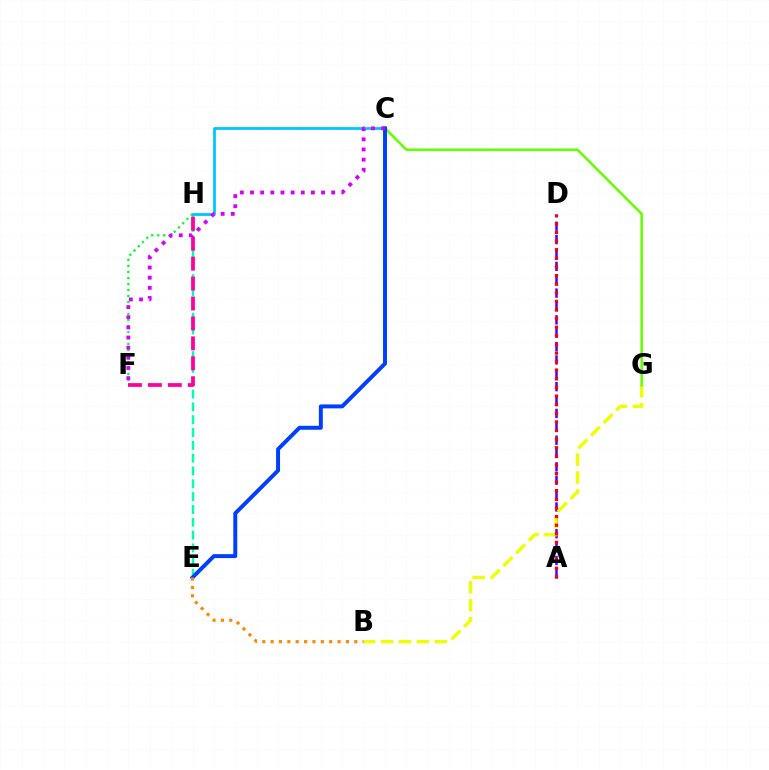{('A', 'D'): [{'color': '#4f00ff', 'line_style': 'dashed', 'thickness': 1.82}, {'color': '#ff0000', 'line_style': 'dotted', 'thickness': 2.34}], ('B', 'G'): [{'color': '#eeff00', 'line_style': 'dashed', 'thickness': 2.43}], ('E', 'H'): [{'color': '#00ffaf', 'line_style': 'dashed', 'thickness': 1.74}], ('F', 'H'): [{'color': '#00ff27', 'line_style': 'dotted', 'thickness': 1.63}, {'color': '#ff00a0', 'line_style': 'dashed', 'thickness': 2.71}], ('C', 'G'): [{'color': '#66ff00', 'line_style': 'solid', 'thickness': 1.85}], ('C', 'H'): [{'color': '#00c7ff', 'line_style': 'solid', 'thickness': 2.01}], ('C', 'E'): [{'color': '#003fff', 'line_style': 'solid', 'thickness': 2.84}], ('B', 'E'): [{'color': '#ff8800', 'line_style': 'dotted', 'thickness': 2.27}], ('C', 'F'): [{'color': '#d600ff', 'line_style': 'dotted', 'thickness': 2.76}]}